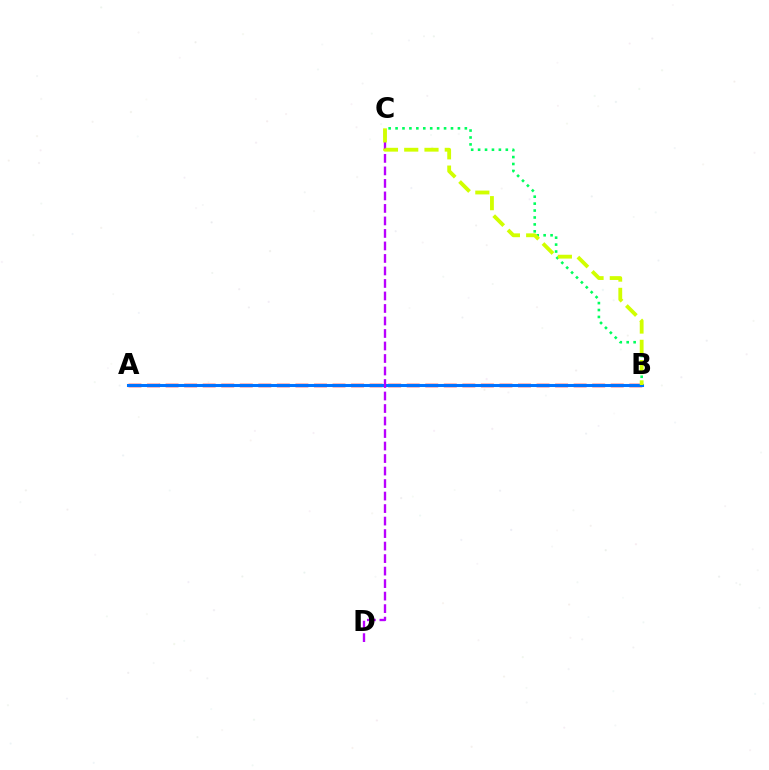{('B', 'C'): [{'color': '#00ff5c', 'line_style': 'dotted', 'thickness': 1.88}, {'color': '#d1ff00', 'line_style': 'dashed', 'thickness': 2.75}], ('A', 'B'): [{'color': '#ff0000', 'line_style': 'dashed', 'thickness': 2.52}, {'color': '#0074ff', 'line_style': 'solid', 'thickness': 2.2}], ('C', 'D'): [{'color': '#b900ff', 'line_style': 'dashed', 'thickness': 1.7}]}